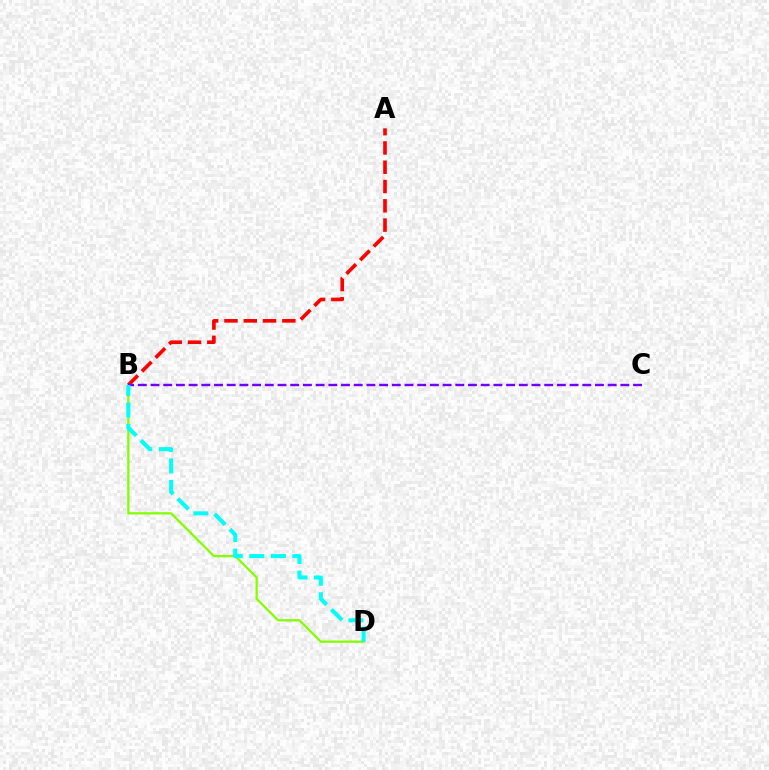{('B', 'D'): [{'color': '#84ff00', 'line_style': 'solid', 'thickness': 1.64}, {'color': '#00fff6', 'line_style': 'dashed', 'thickness': 2.93}], ('A', 'B'): [{'color': '#ff0000', 'line_style': 'dashed', 'thickness': 2.62}], ('B', 'C'): [{'color': '#7200ff', 'line_style': 'dashed', 'thickness': 1.73}]}